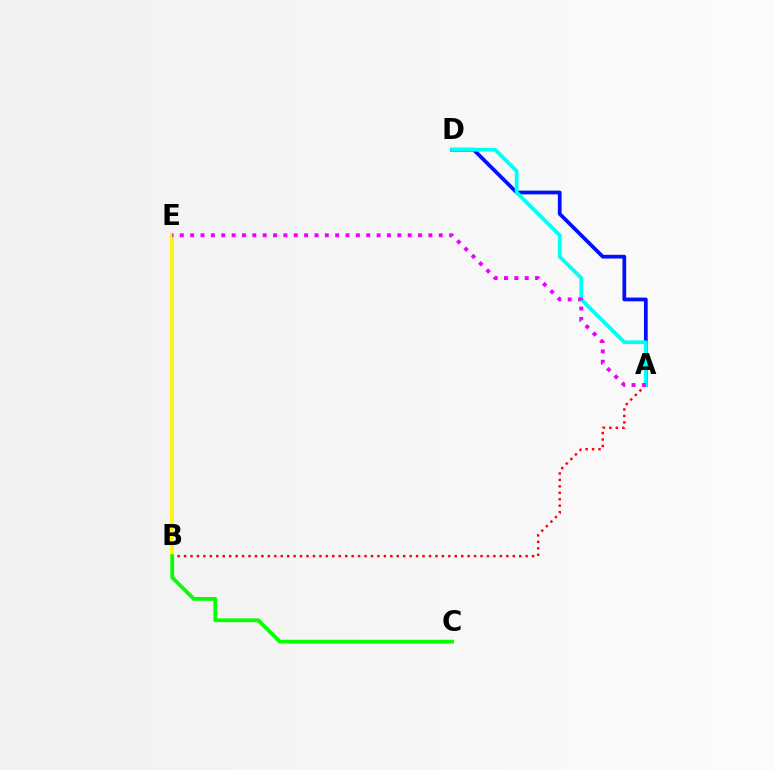{('A', 'B'): [{'color': '#ff0000', 'line_style': 'dotted', 'thickness': 1.75}], ('B', 'E'): [{'color': '#fcf500', 'line_style': 'solid', 'thickness': 2.63}], ('A', 'D'): [{'color': '#0010ff', 'line_style': 'solid', 'thickness': 2.69}, {'color': '#00fff6', 'line_style': 'solid', 'thickness': 2.72}], ('B', 'C'): [{'color': '#08ff00', 'line_style': 'solid', 'thickness': 2.72}], ('A', 'E'): [{'color': '#ee00ff', 'line_style': 'dotted', 'thickness': 2.81}]}